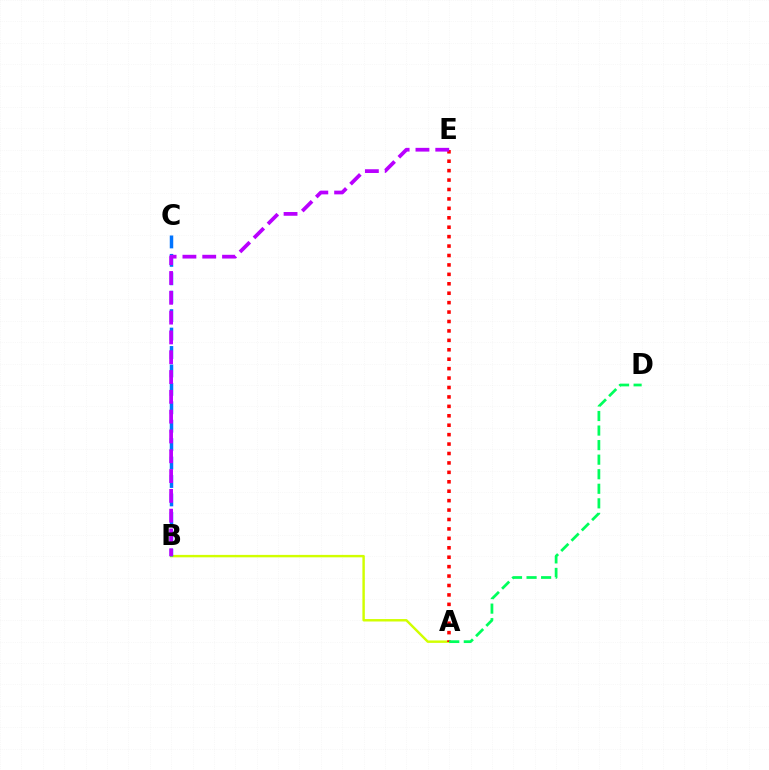{('A', 'B'): [{'color': '#d1ff00', 'line_style': 'solid', 'thickness': 1.75}], ('A', 'E'): [{'color': '#ff0000', 'line_style': 'dotted', 'thickness': 2.56}], ('B', 'C'): [{'color': '#0074ff', 'line_style': 'dashed', 'thickness': 2.5}], ('B', 'E'): [{'color': '#b900ff', 'line_style': 'dashed', 'thickness': 2.69}], ('A', 'D'): [{'color': '#00ff5c', 'line_style': 'dashed', 'thickness': 1.98}]}